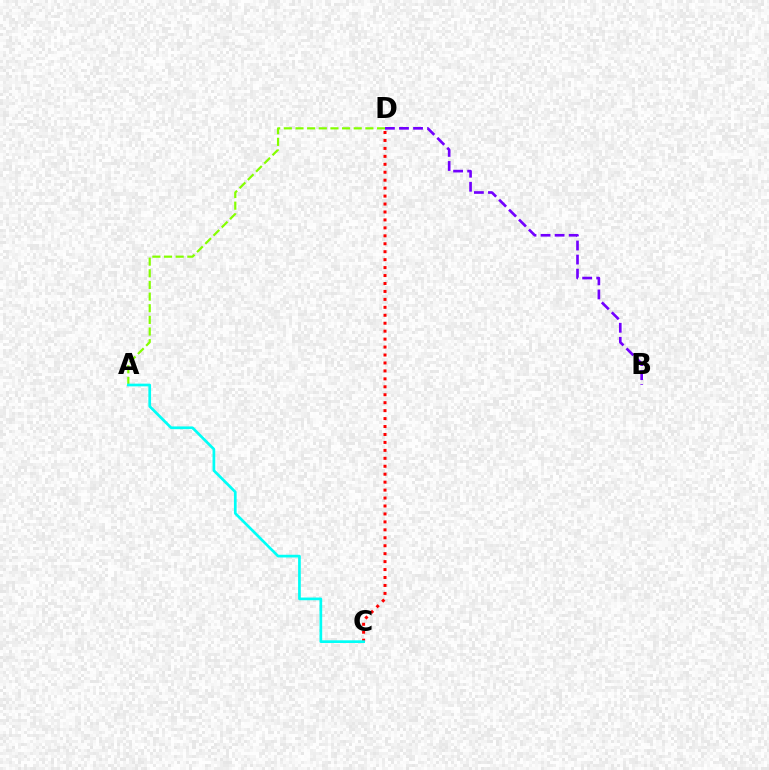{('C', 'D'): [{'color': '#ff0000', 'line_style': 'dotted', 'thickness': 2.16}], ('A', 'D'): [{'color': '#84ff00', 'line_style': 'dashed', 'thickness': 1.58}], ('A', 'C'): [{'color': '#00fff6', 'line_style': 'solid', 'thickness': 1.94}], ('B', 'D'): [{'color': '#7200ff', 'line_style': 'dashed', 'thickness': 1.91}]}